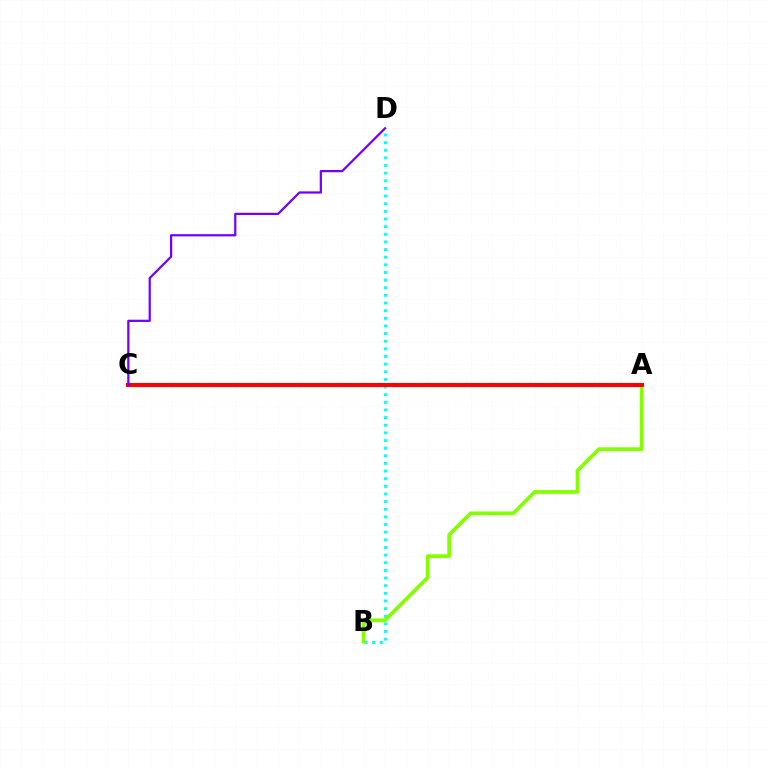{('B', 'D'): [{'color': '#00fff6', 'line_style': 'dotted', 'thickness': 2.08}], ('A', 'B'): [{'color': '#84ff00', 'line_style': 'solid', 'thickness': 2.69}], ('A', 'C'): [{'color': '#ff0000', 'line_style': 'solid', 'thickness': 2.95}], ('C', 'D'): [{'color': '#7200ff', 'line_style': 'solid', 'thickness': 1.61}]}